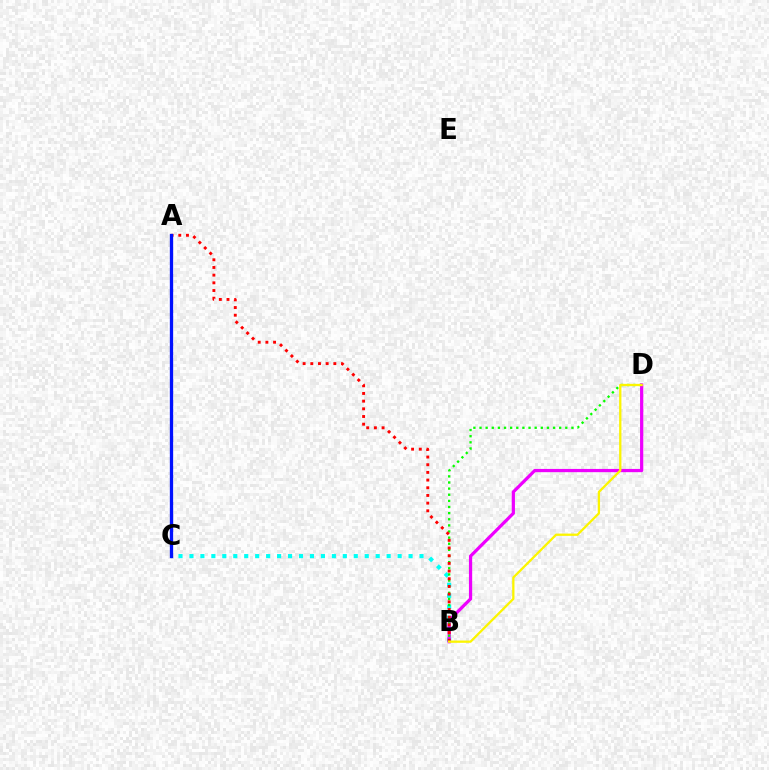{('B', 'C'): [{'color': '#00fff6', 'line_style': 'dotted', 'thickness': 2.98}], ('B', 'D'): [{'color': '#ee00ff', 'line_style': 'solid', 'thickness': 2.34}, {'color': '#08ff00', 'line_style': 'dotted', 'thickness': 1.66}, {'color': '#fcf500', 'line_style': 'solid', 'thickness': 1.65}], ('A', 'B'): [{'color': '#ff0000', 'line_style': 'dotted', 'thickness': 2.09}], ('A', 'C'): [{'color': '#0010ff', 'line_style': 'solid', 'thickness': 2.38}]}